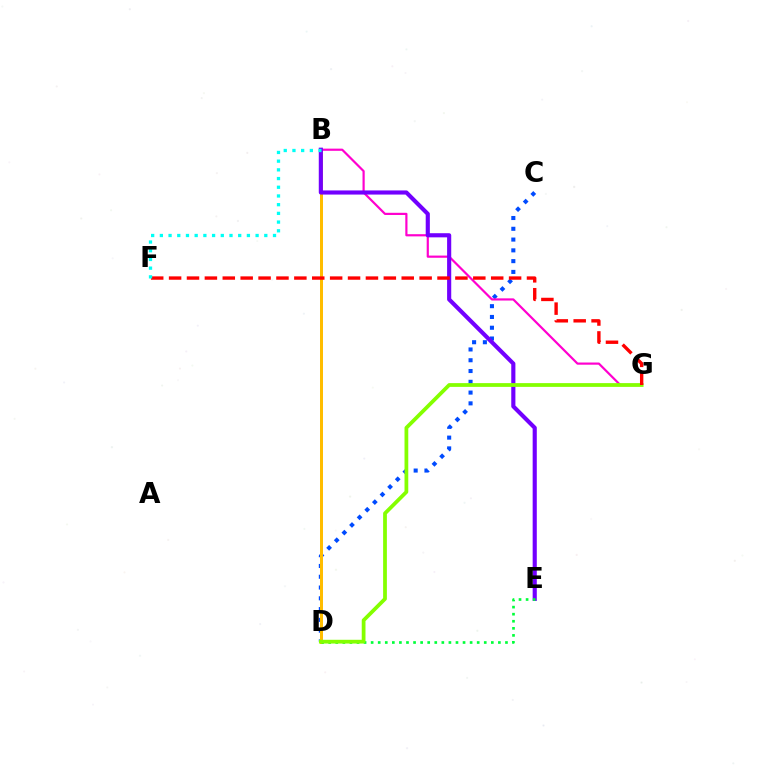{('C', 'D'): [{'color': '#004bff', 'line_style': 'dotted', 'thickness': 2.93}], ('B', 'D'): [{'color': '#ffbd00', 'line_style': 'solid', 'thickness': 2.16}], ('B', 'G'): [{'color': '#ff00cf', 'line_style': 'solid', 'thickness': 1.57}], ('B', 'E'): [{'color': '#7200ff', 'line_style': 'solid', 'thickness': 2.97}], ('D', 'E'): [{'color': '#00ff39', 'line_style': 'dotted', 'thickness': 1.92}], ('D', 'G'): [{'color': '#84ff00', 'line_style': 'solid', 'thickness': 2.71}], ('F', 'G'): [{'color': '#ff0000', 'line_style': 'dashed', 'thickness': 2.43}], ('B', 'F'): [{'color': '#00fff6', 'line_style': 'dotted', 'thickness': 2.36}]}